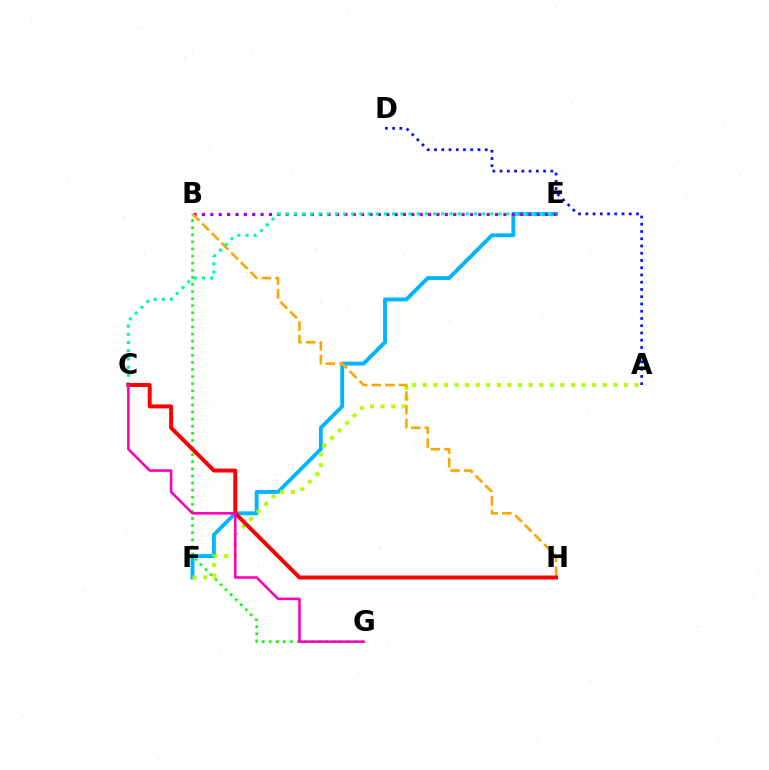{('A', 'D'): [{'color': '#0010ff', 'line_style': 'dotted', 'thickness': 1.97}], ('B', 'G'): [{'color': '#08ff00', 'line_style': 'dotted', 'thickness': 1.93}], ('E', 'F'): [{'color': '#00b5ff', 'line_style': 'solid', 'thickness': 2.79}], ('B', 'E'): [{'color': '#9b00ff', 'line_style': 'dotted', 'thickness': 2.28}], ('A', 'F'): [{'color': '#b3ff00', 'line_style': 'dotted', 'thickness': 2.88}], ('B', 'H'): [{'color': '#ffa500', 'line_style': 'dashed', 'thickness': 1.86}], ('C', 'E'): [{'color': '#00ff9d', 'line_style': 'dotted', 'thickness': 2.22}], ('C', 'H'): [{'color': '#ff0000', 'line_style': 'solid', 'thickness': 2.85}], ('C', 'G'): [{'color': '#ff00bd', 'line_style': 'solid', 'thickness': 1.86}]}